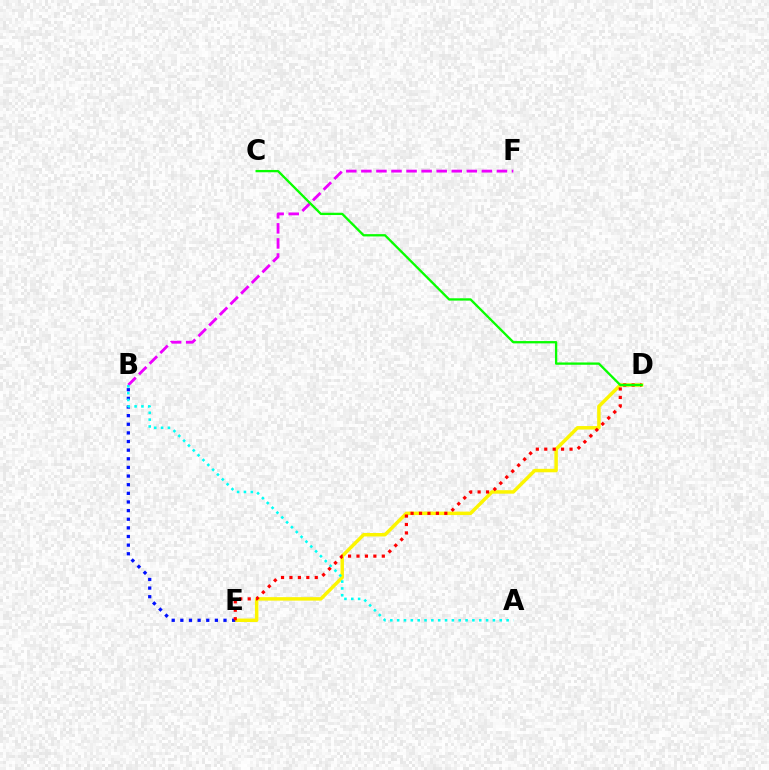{('D', 'E'): [{'color': '#fcf500', 'line_style': 'solid', 'thickness': 2.49}, {'color': '#ff0000', 'line_style': 'dotted', 'thickness': 2.29}], ('B', 'F'): [{'color': '#ee00ff', 'line_style': 'dashed', 'thickness': 2.05}], ('B', 'E'): [{'color': '#0010ff', 'line_style': 'dotted', 'thickness': 2.35}], ('A', 'B'): [{'color': '#00fff6', 'line_style': 'dotted', 'thickness': 1.86}], ('C', 'D'): [{'color': '#08ff00', 'line_style': 'solid', 'thickness': 1.66}]}